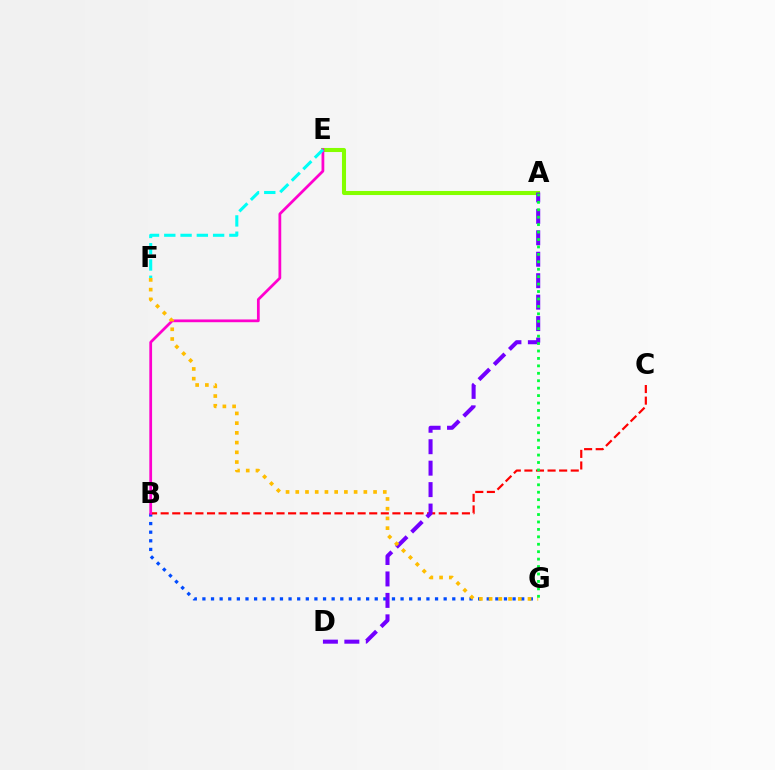{('B', 'G'): [{'color': '#004bff', 'line_style': 'dotted', 'thickness': 2.34}], ('A', 'E'): [{'color': '#84ff00', 'line_style': 'solid', 'thickness': 2.93}], ('B', 'C'): [{'color': '#ff0000', 'line_style': 'dashed', 'thickness': 1.57}], ('B', 'E'): [{'color': '#ff00cf', 'line_style': 'solid', 'thickness': 1.99}], ('E', 'F'): [{'color': '#00fff6', 'line_style': 'dashed', 'thickness': 2.21}], ('A', 'D'): [{'color': '#7200ff', 'line_style': 'dashed', 'thickness': 2.91}], ('F', 'G'): [{'color': '#ffbd00', 'line_style': 'dotted', 'thickness': 2.64}], ('A', 'G'): [{'color': '#00ff39', 'line_style': 'dotted', 'thickness': 2.02}]}